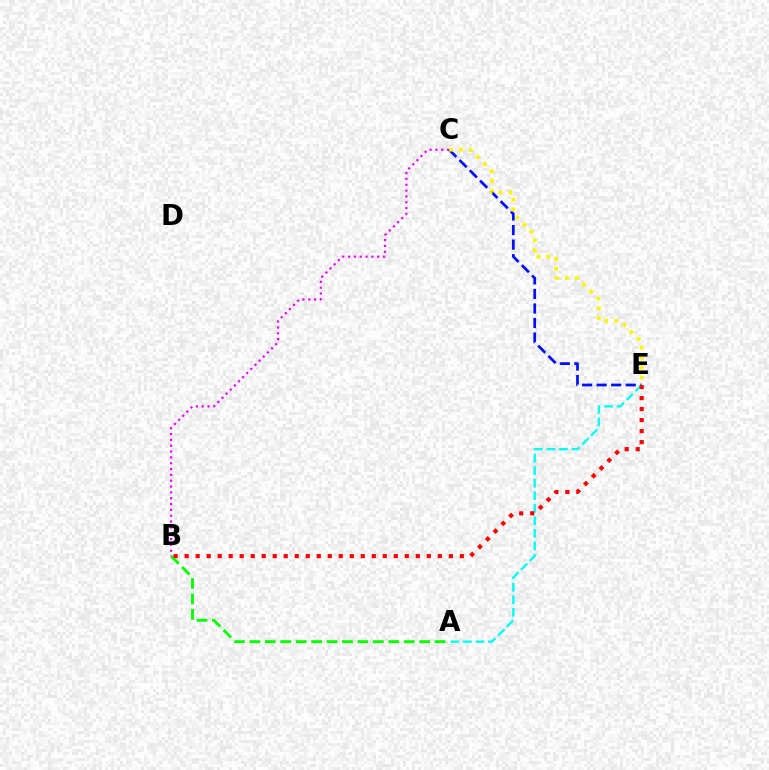{('A', 'B'): [{'color': '#08ff00', 'line_style': 'dashed', 'thickness': 2.1}], ('B', 'C'): [{'color': '#ee00ff', 'line_style': 'dotted', 'thickness': 1.59}], ('C', 'E'): [{'color': '#0010ff', 'line_style': 'dashed', 'thickness': 1.98}, {'color': '#fcf500', 'line_style': 'dotted', 'thickness': 2.71}], ('A', 'E'): [{'color': '#00fff6', 'line_style': 'dashed', 'thickness': 1.7}], ('B', 'E'): [{'color': '#ff0000', 'line_style': 'dotted', 'thickness': 2.99}]}